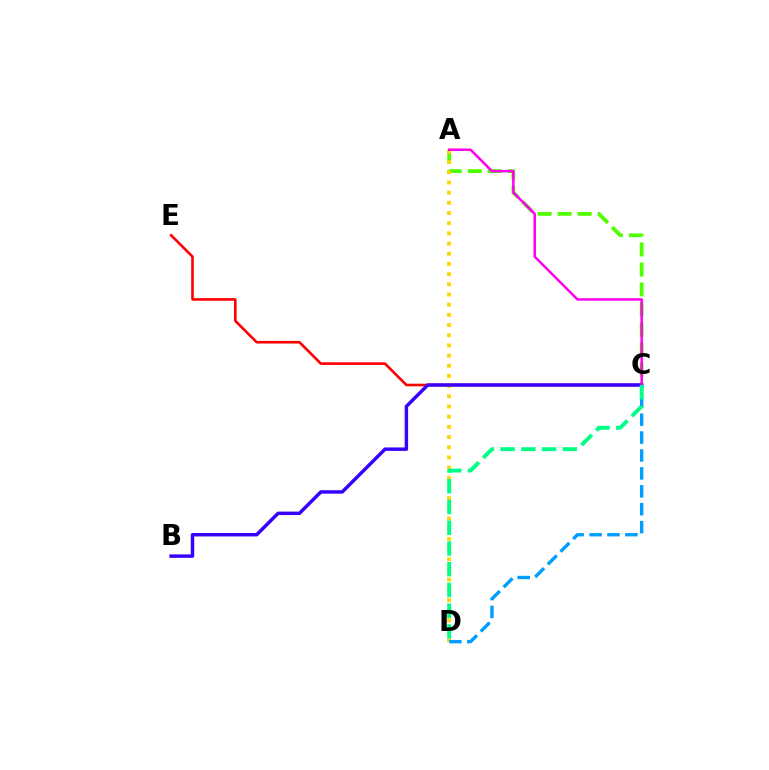{('C', 'E'): [{'color': '#ff0000', 'line_style': 'solid', 'thickness': 1.89}], ('A', 'C'): [{'color': '#4fff00', 'line_style': 'dashed', 'thickness': 2.72}, {'color': '#ff00ed', 'line_style': 'solid', 'thickness': 1.81}], ('A', 'D'): [{'color': '#ffd500', 'line_style': 'dotted', 'thickness': 2.77}], ('C', 'D'): [{'color': '#009eff', 'line_style': 'dashed', 'thickness': 2.43}, {'color': '#00ff86', 'line_style': 'dashed', 'thickness': 2.82}], ('B', 'C'): [{'color': '#3700ff', 'line_style': 'solid', 'thickness': 2.49}]}